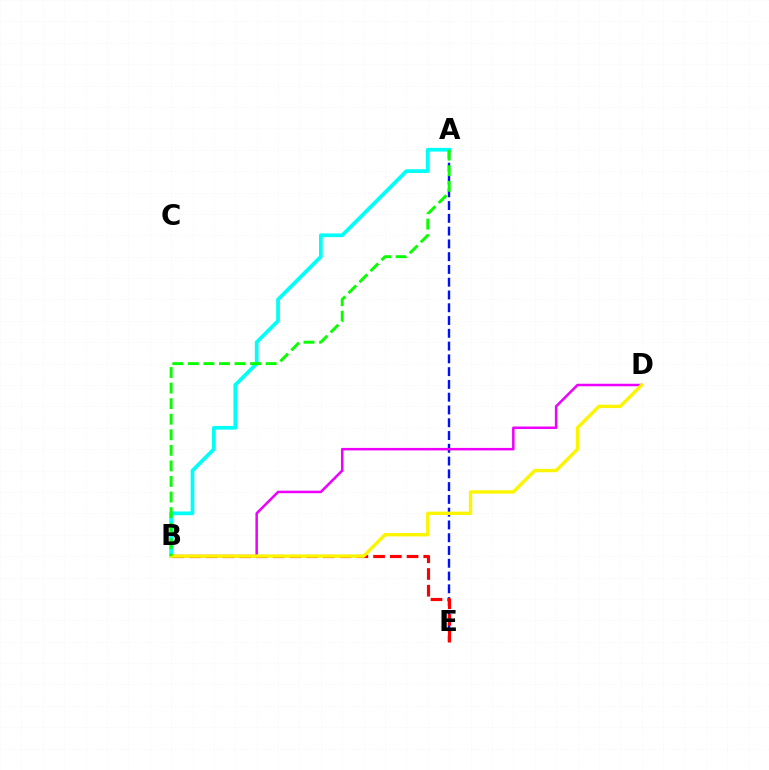{('A', 'E'): [{'color': '#0010ff', 'line_style': 'dashed', 'thickness': 1.74}], ('B', 'D'): [{'color': '#ee00ff', 'line_style': 'solid', 'thickness': 1.81}, {'color': '#fcf500', 'line_style': 'solid', 'thickness': 2.45}], ('A', 'B'): [{'color': '#00fff6', 'line_style': 'solid', 'thickness': 2.68}, {'color': '#08ff00', 'line_style': 'dashed', 'thickness': 2.11}], ('B', 'E'): [{'color': '#ff0000', 'line_style': 'dashed', 'thickness': 2.27}]}